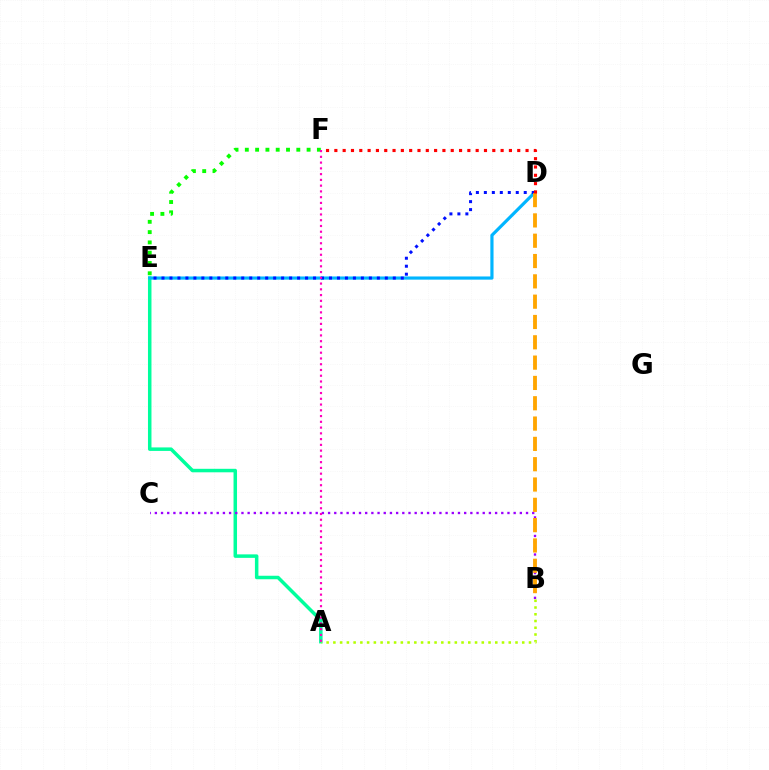{('A', 'E'): [{'color': '#00ff9d', 'line_style': 'solid', 'thickness': 2.52}], ('A', 'B'): [{'color': '#b3ff00', 'line_style': 'dotted', 'thickness': 1.83}], ('E', 'F'): [{'color': '#08ff00', 'line_style': 'dotted', 'thickness': 2.8}], ('D', 'E'): [{'color': '#00b5ff', 'line_style': 'solid', 'thickness': 2.29}, {'color': '#0010ff', 'line_style': 'dotted', 'thickness': 2.17}], ('B', 'C'): [{'color': '#9b00ff', 'line_style': 'dotted', 'thickness': 1.68}], ('A', 'F'): [{'color': '#ff00bd', 'line_style': 'dotted', 'thickness': 1.57}], ('B', 'D'): [{'color': '#ffa500', 'line_style': 'dashed', 'thickness': 2.76}], ('D', 'F'): [{'color': '#ff0000', 'line_style': 'dotted', 'thickness': 2.26}]}